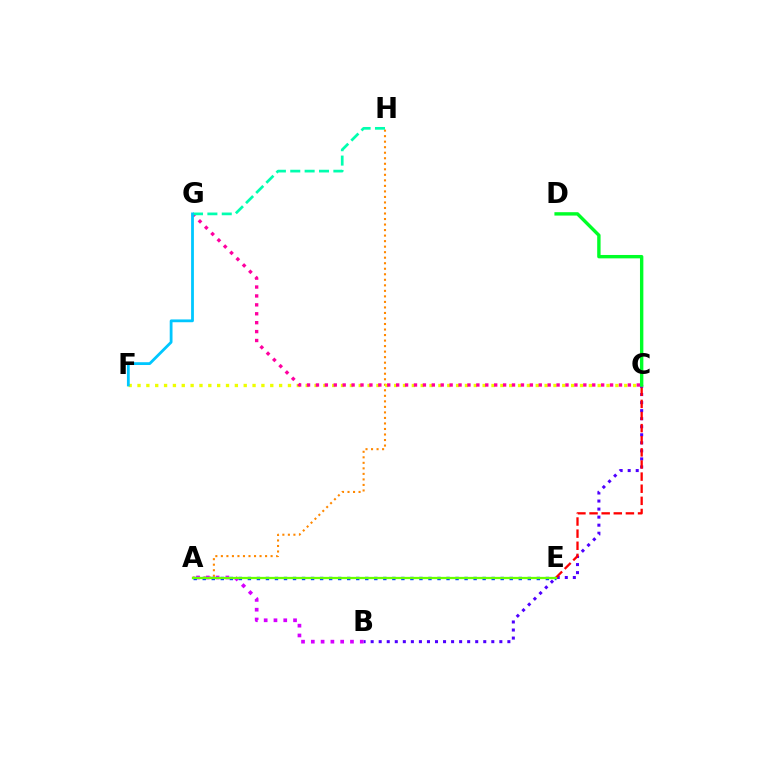{('B', 'C'): [{'color': '#4f00ff', 'line_style': 'dotted', 'thickness': 2.19}], ('A', 'H'): [{'color': '#ff8800', 'line_style': 'dotted', 'thickness': 1.5}], ('C', 'F'): [{'color': '#eeff00', 'line_style': 'dotted', 'thickness': 2.4}], ('C', 'D'): [{'color': '#00ff27', 'line_style': 'solid', 'thickness': 2.44}], ('C', 'G'): [{'color': '#ff00a0', 'line_style': 'dotted', 'thickness': 2.42}], ('G', 'H'): [{'color': '#00ffaf', 'line_style': 'dashed', 'thickness': 1.95}], ('A', 'B'): [{'color': '#d600ff', 'line_style': 'dotted', 'thickness': 2.66}], ('A', 'E'): [{'color': '#003fff', 'line_style': 'dotted', 'thickness': 2.45}, {'color': '#66ff00', 'line_style': 'solid', 'thickness': 1.62}], ('C', 'E'): [{'color': '#ff0000', 'line_style': 'dashed', 'thickness': 1.65}], ('F', 'G'): [{'color': '#00c7ff', 'line_style': 'solid', 'thickness': 2.01}]}